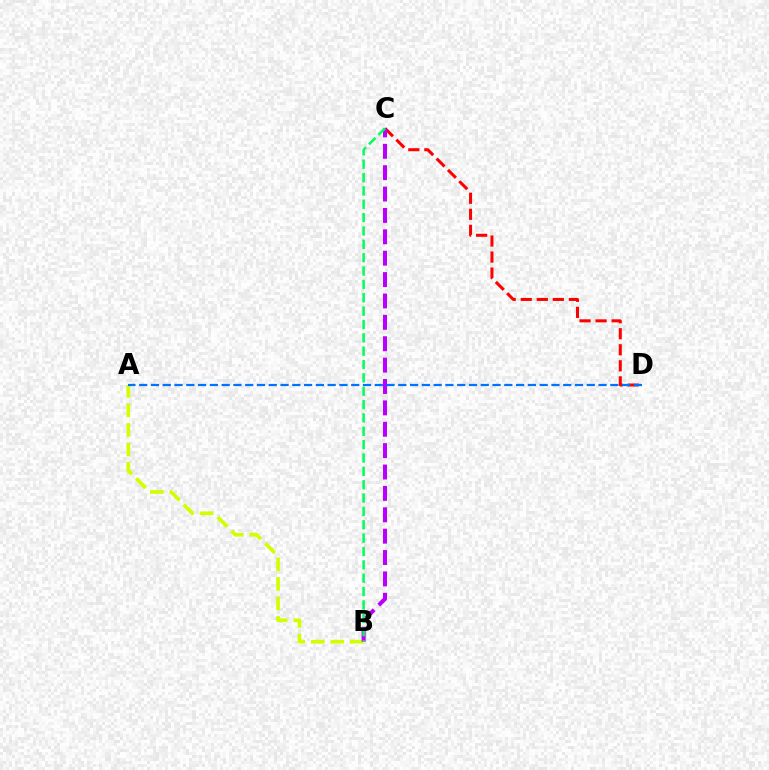{('C', 'D'): [{'color': '#ff0000', 'line_style': 'dashed', 'thickness': 2.18}], ('A', 'B'): [{'color': '#d1ff00', 'line_style': 'dashed', 'thickness': 2.65}], ('B', 'C'): [{'color': '#b900ff', 'line_style': 'dashed', 'thickness': 2.9}, {'color': '#00ff5c', 'line_style': 'dashed', 'thickness': 1.81}], ('A', 'D'): [{'color': '#0074ff', 'line_style': 'dashed', 'thickness': 1.6}]}